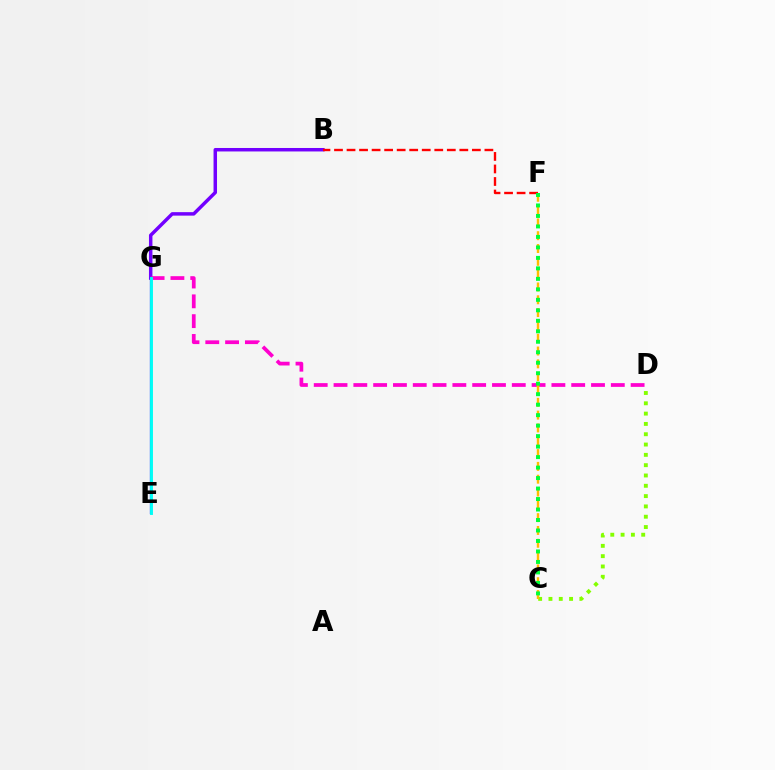{('B', 'G'): [{'color': '#7200ff', 'line_style': 'solid', 'thickness': 2.5}], ('D', 'G'): [{'color': '#ff00cf', 'line_style': 'dashed', 'thickness': 2.69}], ('E', 'G'): [{'color': '#004bff', 'line_style': 'solid', 'thickness': 1.68}, {'color': '#00fff6', 'line_style': 'solid', 'thickness': 2.08}], ('C', 'D'): [{'color': '#84ff00', 'line_style': 'dotted', 'thickness': 2.8}], ('B', 'F'): [{'color': '#ff0000', 'line_style': 'dashed', 'thickness': 1.7}], ('C', 'F'): [{'color': '#ffbd00', 'line_style': 'dashed', 'thickness': 1.74}, {'color': '#00ff39', 'line_style': 'dotted', 'thickness': 2.85}]}